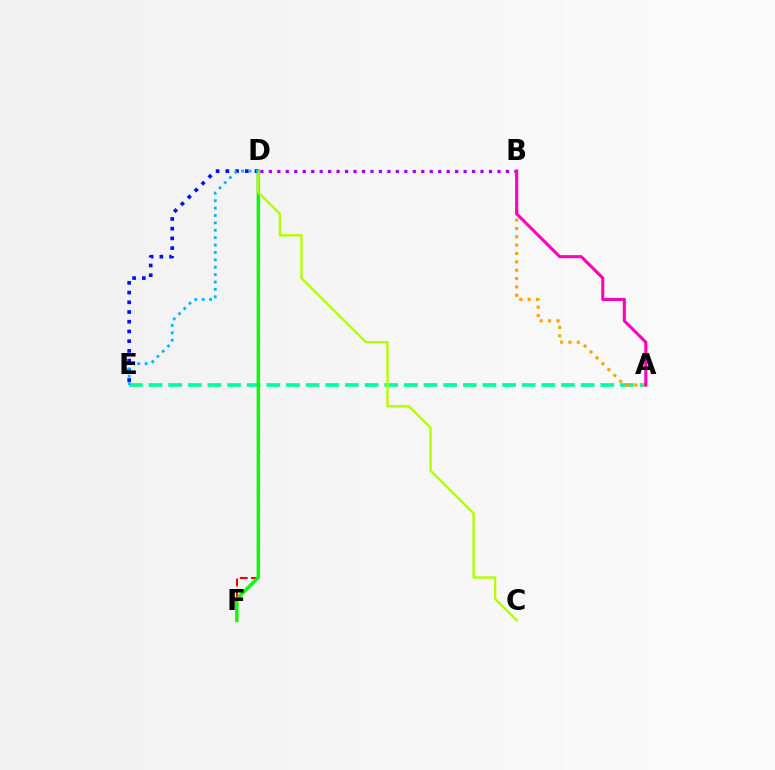{('B', 'D'): [{'color': '#9b00ff', 'line_style': 'dotted', 'thickness': 2.3}], ('A', 'E'): [{'color': '#00ff9d', 'line_style': 'dashed', 'thickness': 2.67}], ('D', 'F'): [{'color': '#ff0000', 'line_style': 'dashed', 'thickness': 1.52}, {'color': '#08ff00', 'line_style': 'solid', 'thickness': 2.45}], ('A', 'B'): [{'color': '#ffa500', 'line_style': 'dotted', 'thickness': 2.27}, {'color': '#ff00bd', 'line_style': 'solid', 'thickness': 2.22}], ('D', 'E'): [{'color': '#0010ff', 'line_style': 'dotted', 'thickness': 2.64}, {'color': '#00b5ff', 'line_style': 'dotted', 'thickness': 2.01}], ('C', 'D'): [{'color': '#b3ff00', 'line_style': 'solid', 'thickness': 1.72}]}